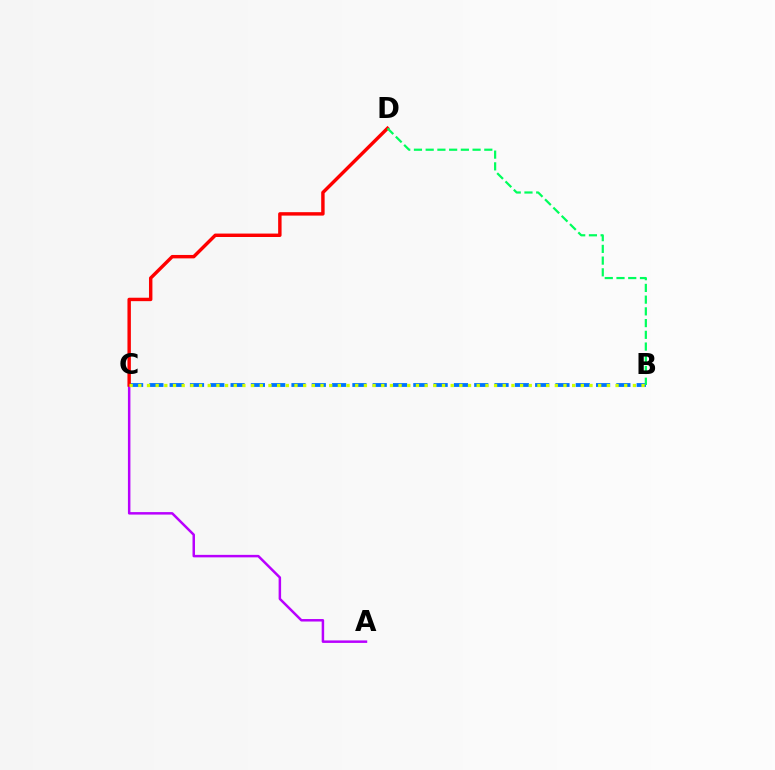{('A', 'C'): [{'color': '#b900ff', 'line_style': 'solid', 'thickness': 1.79}], ('B', 'C'): [{'color': '#0074ff', 'line_style': 'dashed', 'thickness': 2.76}, {'color': '#d1ff00', 'line_style': 'dotted', 'thickness': 2.36}], ('C', 'D'): [{'color': '#ff0000', 'line_style': 'solid', 'thickness': 2.47}], ('B', 'D'): [{'color': '#00ff5c', 'line_style': 'dashed', 'thickness': 1.59}]}